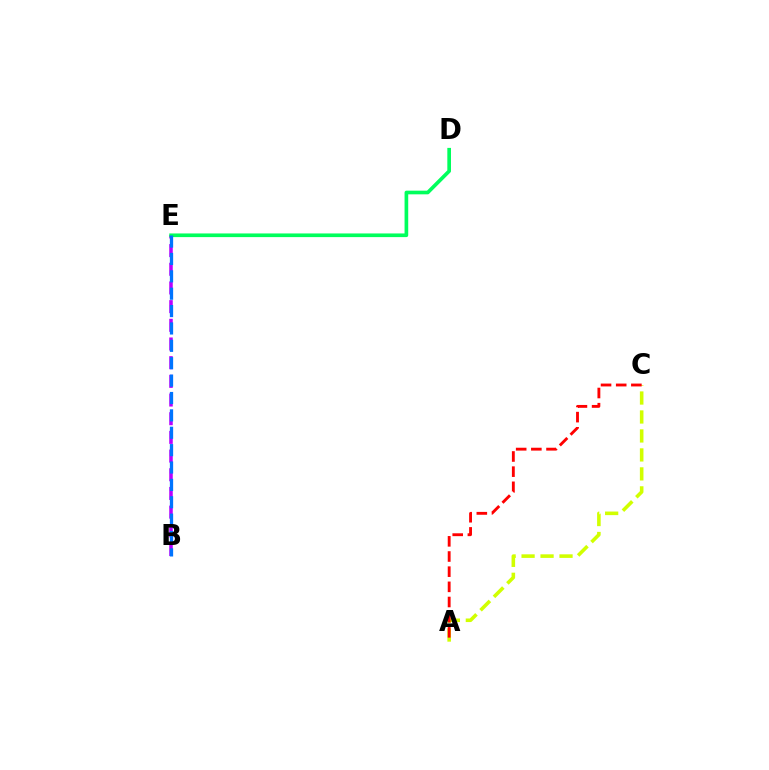{('B', 'E'): [{'color': '#b900ff', 'line_style': 'dashed', 'thickness': 2.54}, {'color': '#0074ff', 'line_style': 'dashed', 'thickness': 2.36}], ('A', 'C'): [{'color': '#d1ff00', 'line_style': 'dashed', 'thickness': 2.58}, {'color': '#ff0000', 'line_style': 'dashed', 'thickness': 2.06}], ('D', 'E'): [{'color': '#00ff5c', 'line_style': 'solid', 'thickness': 2.64}]}